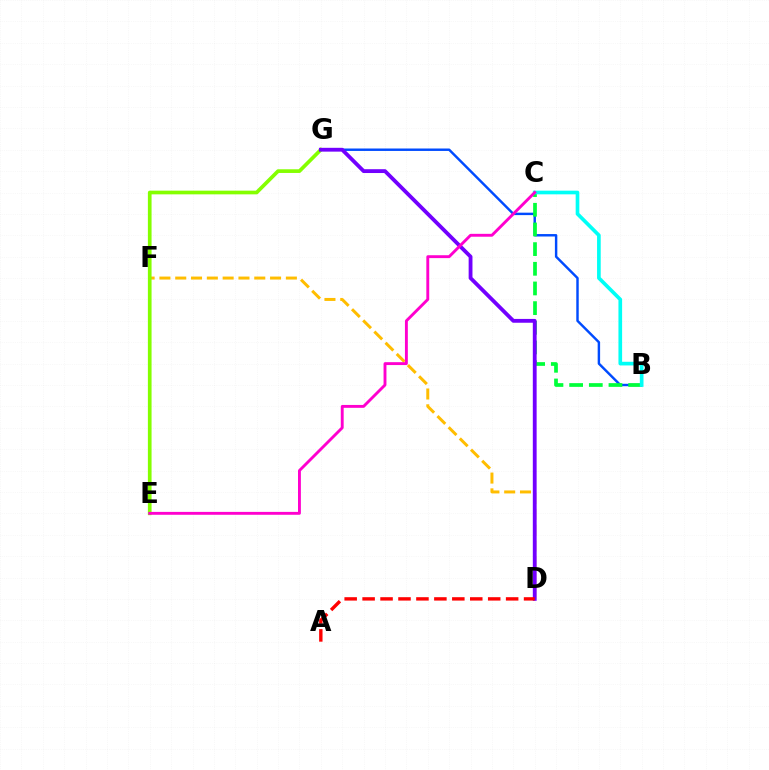{('D', 'F'): [{'color': '#ffbd00', 'line_style': 'dashed', 'thickness': 2.15}], ('E', 'G'): [{'color': '#84ff00', 'line_style': 'solid', 'thickness': 2.65}], ('B', 'G'): [{'color': '#004bff', 'line_style': 'solid', 'thickness': 1.76}], ('B', 'C'): [{'color': '#00ff39', 'line_style': 'dashed', 'thickness': 2.67}, {'color': '#00fff6', 'line_style': 'solid', 'thickness': 2.64}], ('D', 'G'): [{'color': '#7200ff', 'line_style': 'solid', 'thickness': 2.75}], ('A', 'D'): [{'color': '#ff0000', 'line_style': 'dashed', 'thickness': 2.44}], ('C', 'E'): [{'color': '#ff00cf', 'line_style': 'solid', 'thickness': 2.08}]}